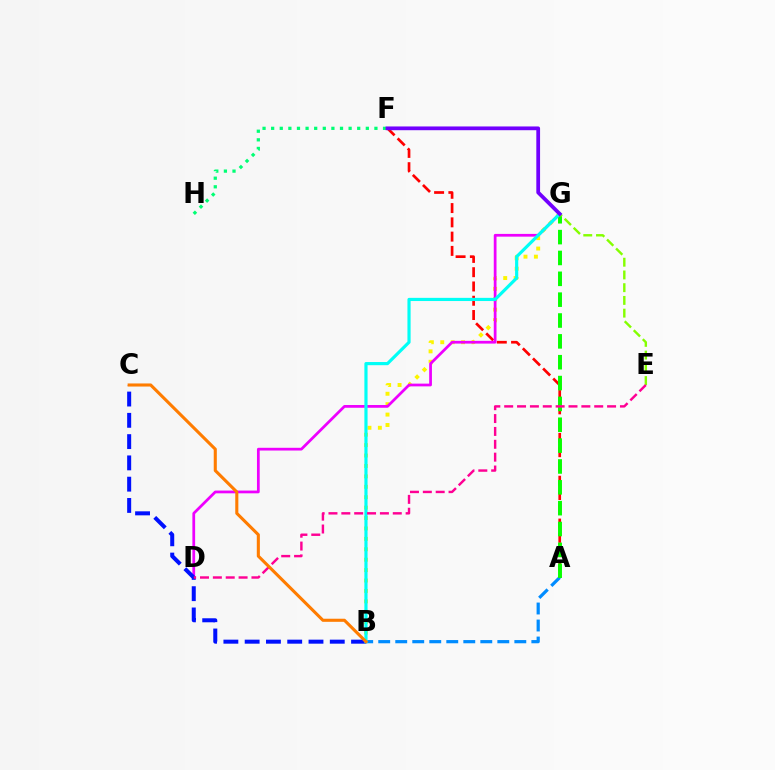{('B', 'G'): [{'color': '#fcf500', 'line_style': 'dotted', 'thickness': 2.83}, {'color': '#00fff6', 'line_style': 'solid', 'thickness': 2.28}], ('A', 'B'): [{'color': '#008cff', 'line_style': 'dashed', 'thickness': 2.31}], ('A', 'F'): [{'color': '#ff0000', 'line_style': 'dashed', 'thickness': 1.94}], ('F', 'H'): [{'color': '#00ff74', 'line_style': 'dotted', 'thickness': 2.34}], ('A', 'G'): [{'color': '#08ff00', 'line_style': 'dashed', 'thickness': 2.83}], ('E', 'G'): [{'color': '#84ff00', 'line_style': 'dashed', 'thickness': 1.73}], ('D', 'G'): [{'color': '#ee00ff', 'line_style': 'solid', 'thickness': 1.98}], ('B', 'C'): [{'color': '#0010ff', 'line_style': 'dashed', 'thickness': 2.89}, {'color': '#ff7c00', 'line_style': 'solid', 'thickness': 2.22}], ('D', 'E'): [{'color': '#ff0094', 'line_style': 'dashed', 'thickness': 1.75}], ('F', 'G'): [{'color': '#7200ff', 'line_style': 'solid', 'thickness': 2.7}]}